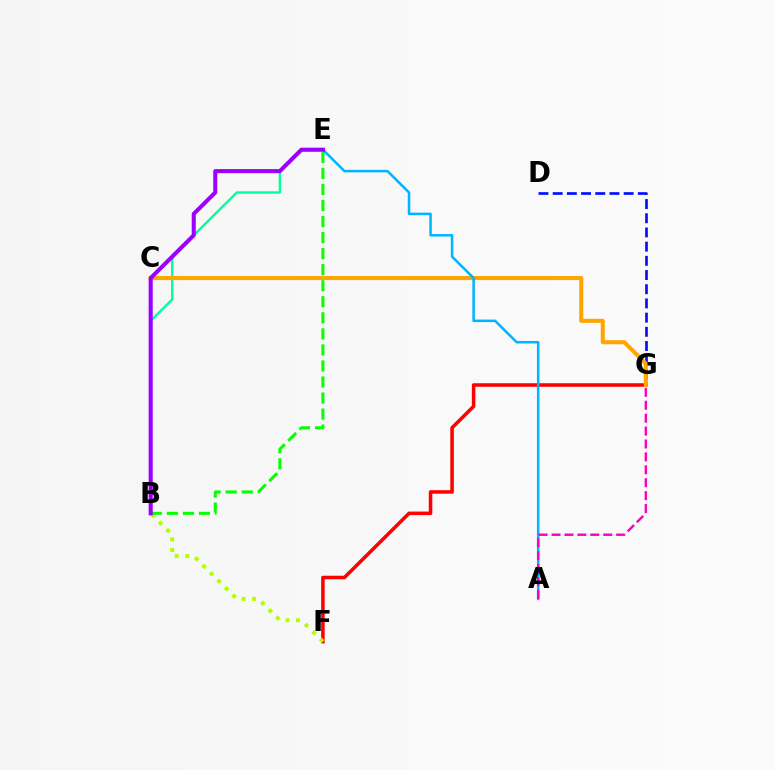{('D', 'G'): [{'color': '#0010ff', 'line_style': 'dashed', 'thickness': 1.93}], ('F', 'G'): [{'color': '#ff0000', 'line_style': 'solid', 'thickness': 2.55}], ('B', 'F'): [{'color': '#b3ff00', 'line_style': 'dotted', 'thickness': 2.87}], ('B', 'E'): [{'color': '#00ff9d', 'line_style': 'solid', 'thickness': 1.72}, {'color': '#08ff00', 'line_style': 'dashed', 'thickness': 2.18}, {'color': '#9b00ff', 'line_style': 'solid', 'thickness': 2.93}], ('C', 'G'): [{'color': '#ffa500', 'line_style': 'solid', 'thickness': 2.92}], ('A', 'E'): [{'color': '#00b5ff', 'line_style': 'solid', 'thickness': 1.81}], ('A', 'G'): [{'color': '#ff00bd', 'line_style': 'dashed', 'thickness': 1.75}]}